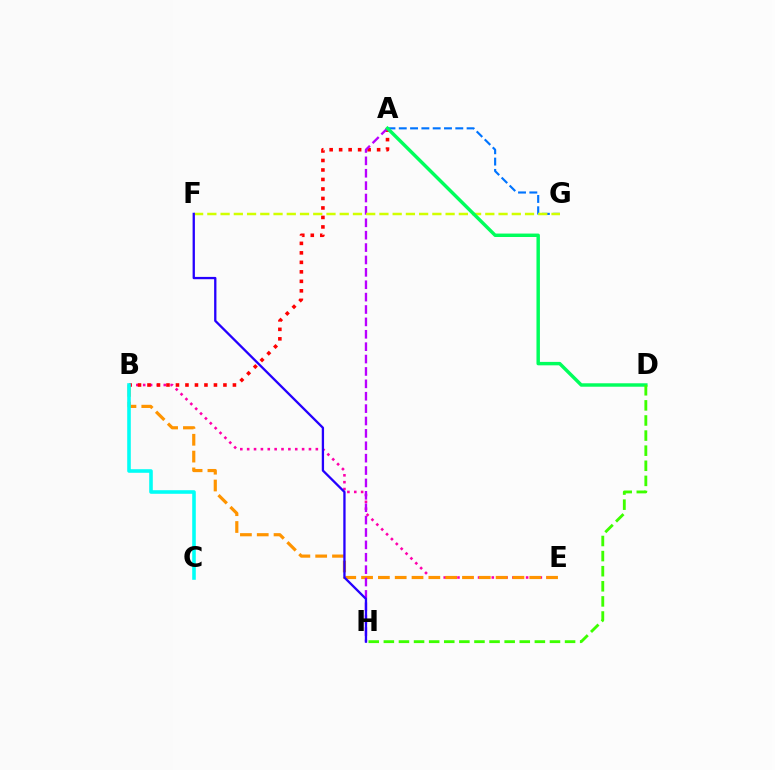{('B', 'E'): [{'color': '#ff00ac', 'line_style': 'dotted', 'thickness': 1.87}, {'color': '#ff9400', 'line_style': 'dashed', 'thickness': 2.28}], ('A', 'B'): [{'color': '#ff0000', 'line_style': 'dotted', 'thickness': 2.58}], ('A', 'G'): [{'color': '#0074ff', 'line_style': 'dashed', 'thickness': 1.54}], ('A', 'H'): [{'color': '#b900ff', 'line_style': 'dashed', 'thickness': 1.68}], ('F', 'G'): [{'color': '#d1ff00', 'line_style': 'dashed', 'thickness': 1.8}], ('A', 'D'): [{'color': '#00ff5c', 'line_style': 'solid', 'thickness': 2.48}], ('F', 'H'): [{'color': '#2500ff', 'line_style': 'solid', 'thickness': 1.66}], ('B', 'C'): [{'color': '#00fff6', 'line_style': 'solid', 'thickness': 2.57}], ('D', 'H'): [{'color': '#3dff00', 'line_style': 'dashed', 'thickness': 2.05}]}